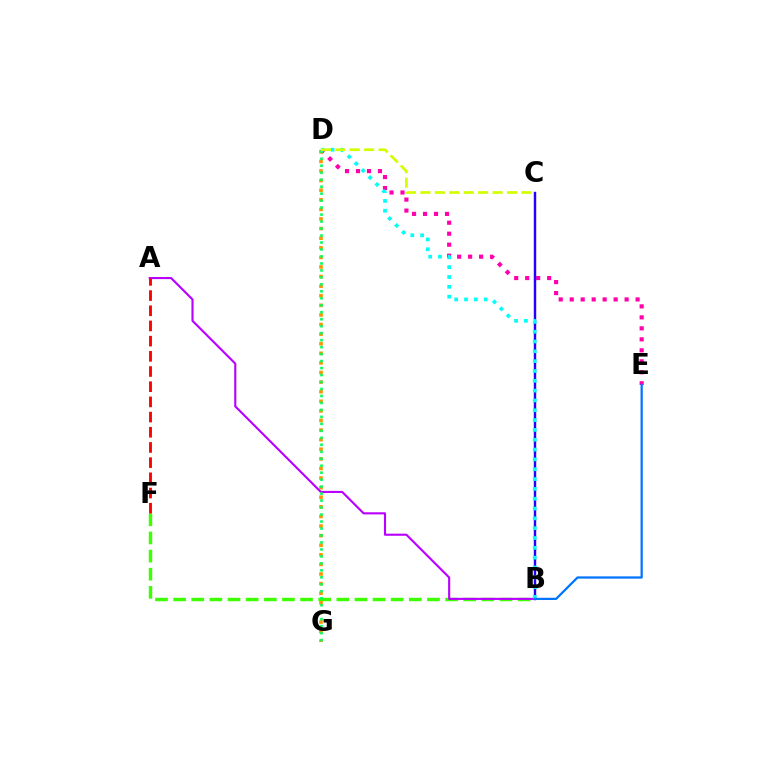{('B', 'F'): [{'color': '#3dff00', 'line_style': 'dashed', 'thickness': 2.46}], ('D', 'E'): [{'color': '#ff00ac', 'line_style': 'dotted', 'thickness': 2.98}], ('D', 'G'): [{'color': '#ff9400', 'line_style': 'dotted', 'thickness': 2.61}, {'color': '#00ff5c', 'line_style': 'dotted', 'thickness': 1.9}], ('A', 'B'): [{'color': '#b900ff', 'line_style': 'solid', 'thickness': 1.53}], ('B', 'C'): [{'color': '#2500ff', 'line_style': 'solid', 'thickness': 1.74}], ('B', 'D'): [{'color': '#00fff6', 'line_style': 'dotted', 'thickness': 2.67}], ('A', 'F'): [{'color': '#ff0000', 'line_style': 'dashed', 'thickness': 2.06}], ('C', 'D'): [{'color': '#d1ff00', 'line_style': 'dashed', 'thickness': 1.96}], ('B', 'E'): [{'color': '#0074ff', 'line_style': 'solid', 'thickness': 1.61}]}